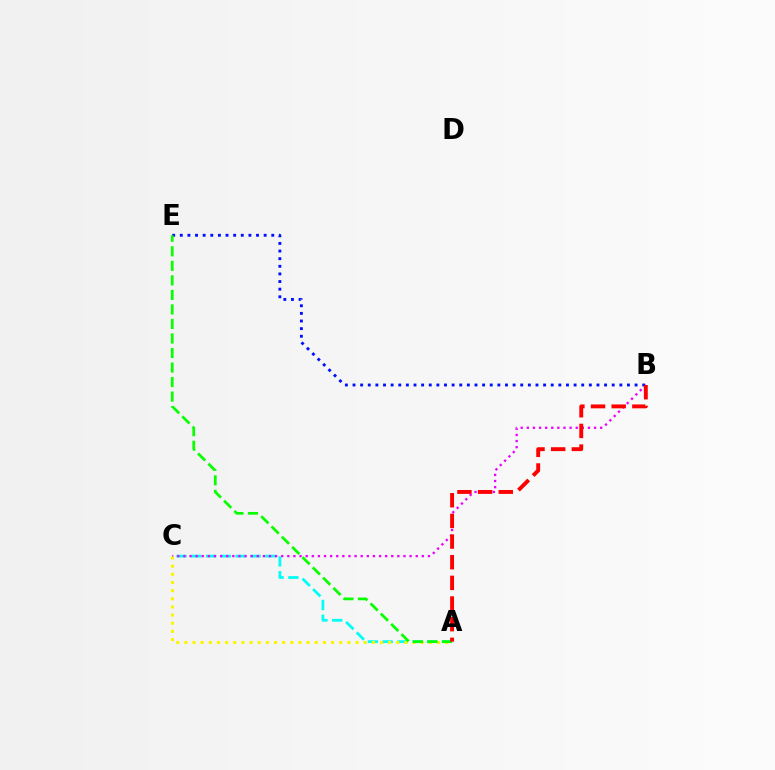{('A', 'C'): [{'color': '#00fff6', 'line_style': 'dashed', 'thickness': 2.01}, {'color': '#fcf500', 'line_style': 'dotted', 'thickness': 2.21}], ('B', 'C'): [{'color': '#ee00ff', 'line_style': 'dotted', 'thickness': 1.66}], ('B', 'E'): [{'color': '#0010ff', 'line_style': 'dotted', 'thickness': 2.07}], ('A', 'E'): [{'color': '#08ff00', 'line_style': 'dashed', 'thickness': 1.97}], ('A', 'B'): [{'color': '#ff0000', 'line_style': 'dashed', 'thickness': 2.81}]}